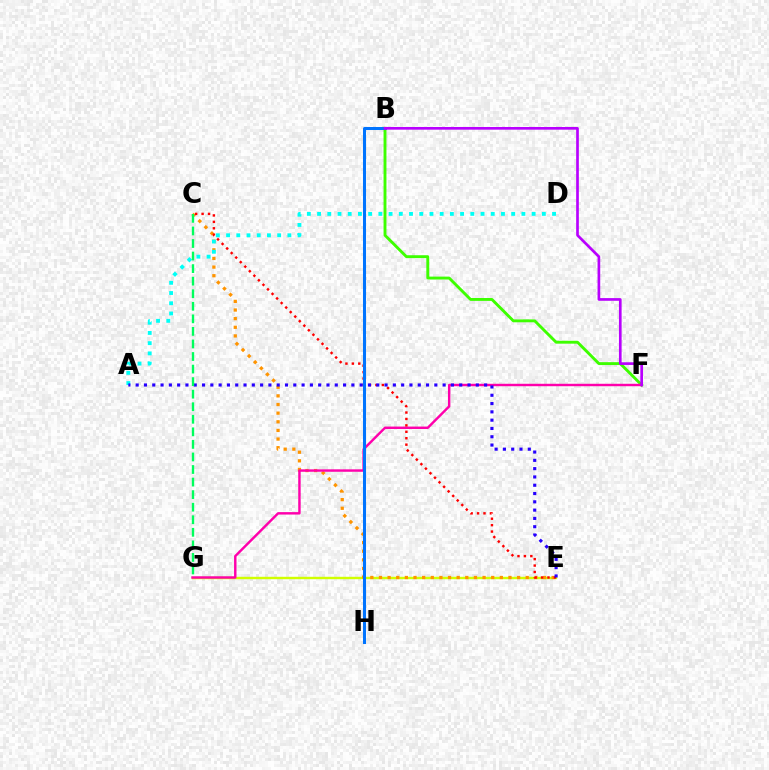{('B', 'F'): [{'color': '#3dff00', 'line_style': 'solid', 'thickness': 2.08}, {'color': '#b900ff', 'line_style': 'solid', 'thickness': 1.92}], ('E', 'G'): [{'color': '#d1ff00', 'line_style': 'solid', 'thickness': 1.74}], ('C', 'E'): [{'color': '#ff9400', 'line_style': 'dotted', 'thickness': 2.35}, {'color': '#ff0000', 'line_style': 'dotted', 'thickness': 1.75}], ('F', 'G'): [{'color': '#ff00ac', 'line_style': 'solid', 'thickness': 1.75}], ('A', 'D'): [{'color': '#00fff6', 'line_style': 'dotted', 'thickness': 2.78}], ('A', 'E'): [{'color': '#2500ff', 'line_style': 'dotted', 'thickness': 2.25}], ('B', 'H'): [{'color': '#0074ff', 'line_style': 'solid', 'thickness': 2.18}], ('C', 'G'): [{'color': '#00ff5c', 'line_style': 'dashed', 'thickness': 1.71}]}